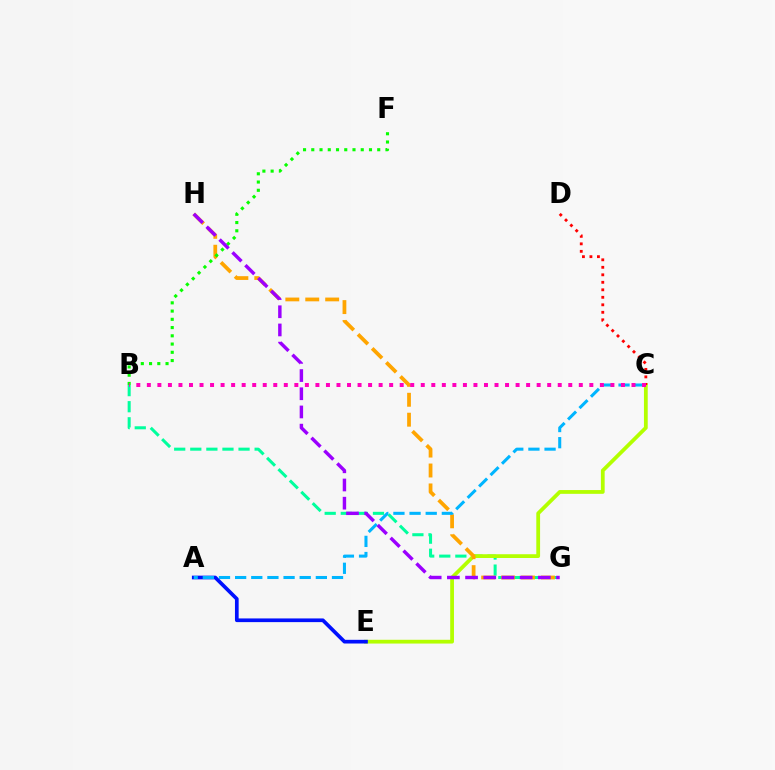{('B', 'G'): [{'color': '#00ff9d', 'line_style': 'dashed', 'thickness': 2.19}], ('C', 'E'): [{'color': '#b3ff00', 'line_style': 'solid', 'thickness': 2.72}], ('G', 'H'): [{'color': '#ffa500', 'line_style': 'dashed', 'thickness': 2.71}, {'color': '#9b00ff', 'line_style': 'dashed', 'thickness': 2.47}], ('B', 'F'): [{'color': '#08ff00', 'line_style': 'dotted', 'thickness': 2.24}], ('A', 'E'): [{'color': '#0010ff', 'line_style': 'solid', 'thickness': 2.66}], ('A', 'C'): [{'color': '#00b5ff', 'line_style': 'dashed', 'thickness': 2.19}], ('C', 'D'): [{'color': '#ff0000', 'line_style': 'dotted', 'thickness': 2.04}], ('B', 'C'): [{'color': '#ff00bd', 'line_style': 'dotted', 'thickness': 2.86}]}